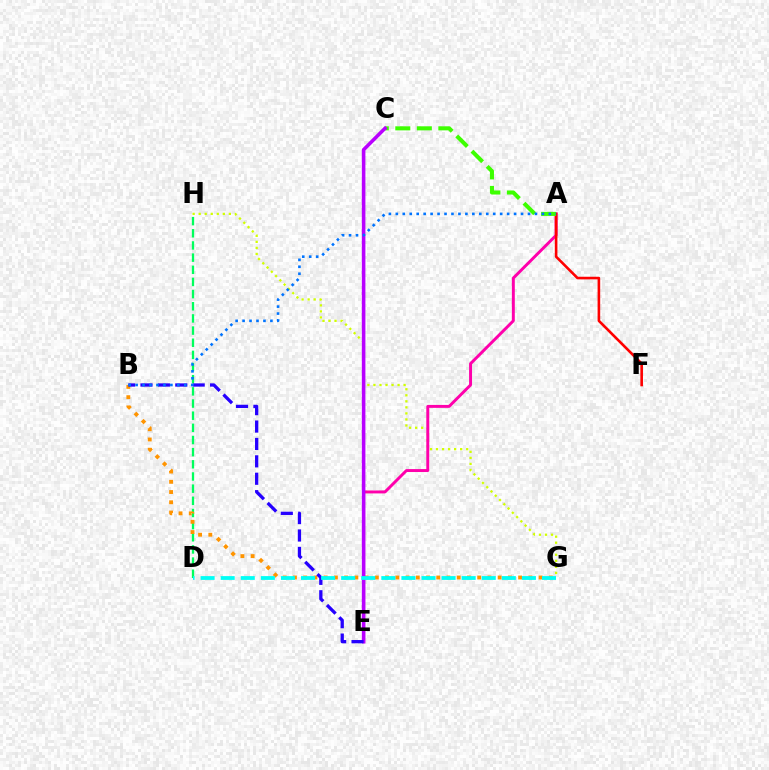{('G', 'H'): [{'color': '#d1ff00', 'line_style': 'dotted', 'thickness': 1.64}], ('A', 'E'): [{'color': '#ff00ac', 'line_style': 'solid', 'thickness': 2.12}], ('D', 'H'): [{'color': '#00ff5c', 'line_style': 'dashed', 'thickness': 1.65}], ('B', 'G'): [{'color': '#ff9400', 'line_style': 'dotted', 'thickness': 2.78}], ('A', 'F'): [{'color': '#ff0000', 'line_style': 'solid', 'thickness': 1.88}], ('A', 'C'): [{'color': '#3dff00', 'line_style': 'dashed', 'thickness': 2.92}], ('C', 'E'): [{'color': '#b900ff', 'line_style': 'solid', 'thickness': 2.57}], ('B', 'E'): [{'color': '#2500ff', 'line_style': 'dashed', 'thickness': 2.36}], ('A', 'B'): [{'color': '#0074ff', 'line_style': 'dotted', 'thickness': 1.89}], ('D', 'G'): [{'color': '#00fff6', 'line_style': 'dashed', 'thickness': 2.73}]}